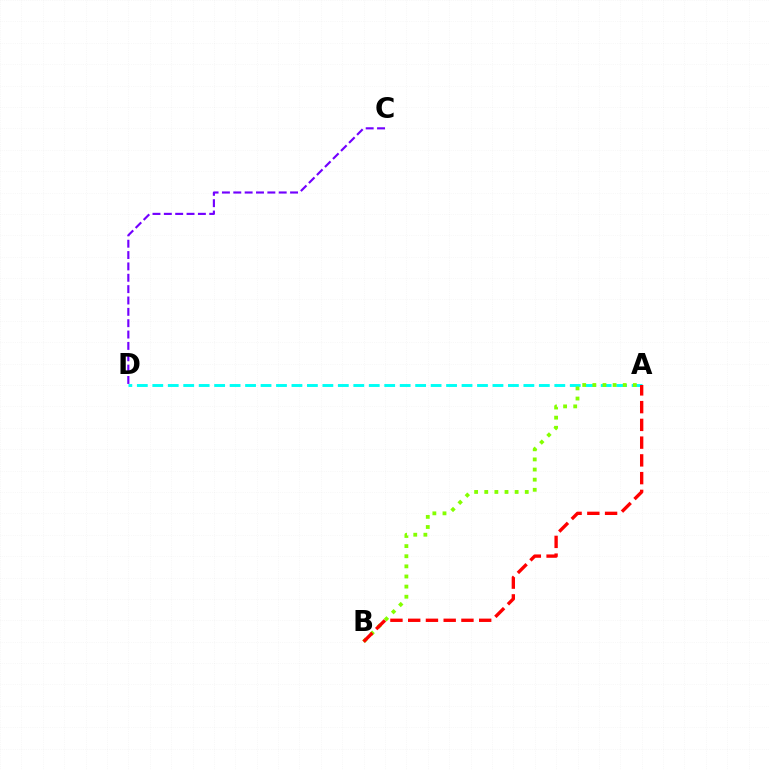{('A', 'D'): [{'color': '#00fff6', 'line_style': 'dashed', 'thickness': 2.1}], ('A', 'B'): [{'color': '#84ff00', 'line_style': 'dotted', 'thickness': 2.75}, {'color': '#ff0000', 'line_style': 'dashed', 'thickness': 2.41}], ('C', 'D'): [{'color': '#7200ff', 'line_style': 'dashed', 'thickness': 1.54}]}